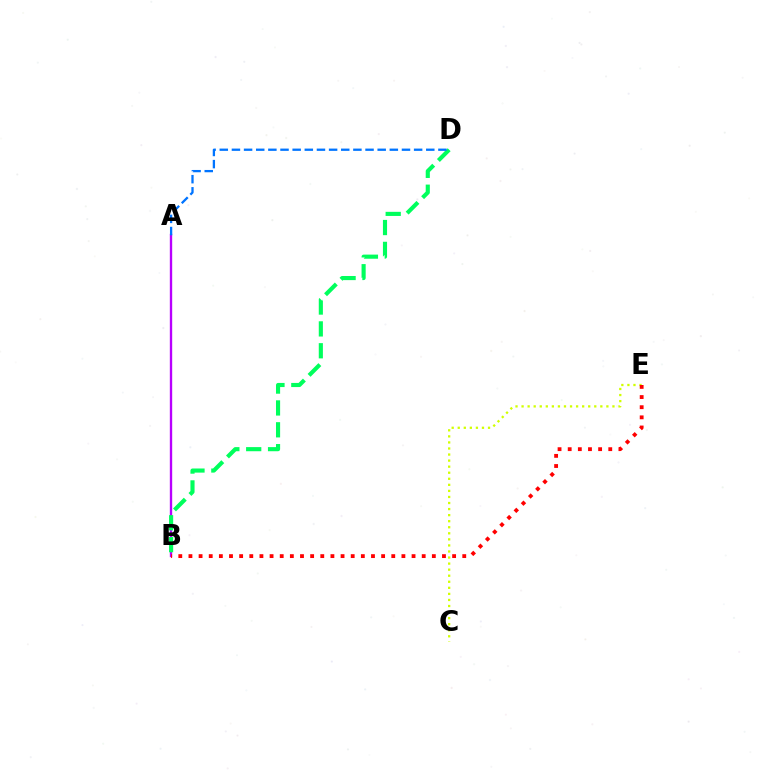{('C', 'E'): [{'color': '#d1ff00', 'line_style': 'dotted', 'thickness': 1.65}], ('A', 'B'): [{'color': '#b900ff', 'line_style': 'solid', 'thickness': 1.7}], ('B', 'D'): [{'color': '#00ff5c', 'line_style': 'dashed', 'thickness': 2.97}], ('B', 'E'): [{'color': '#ff0000', 'line_style': 'dotted', 'thickness': 2.76}], ('A', 'D'): [{'color': '#0074ff', 'line_style': 'dashed', 'thickness': 1.65}]}